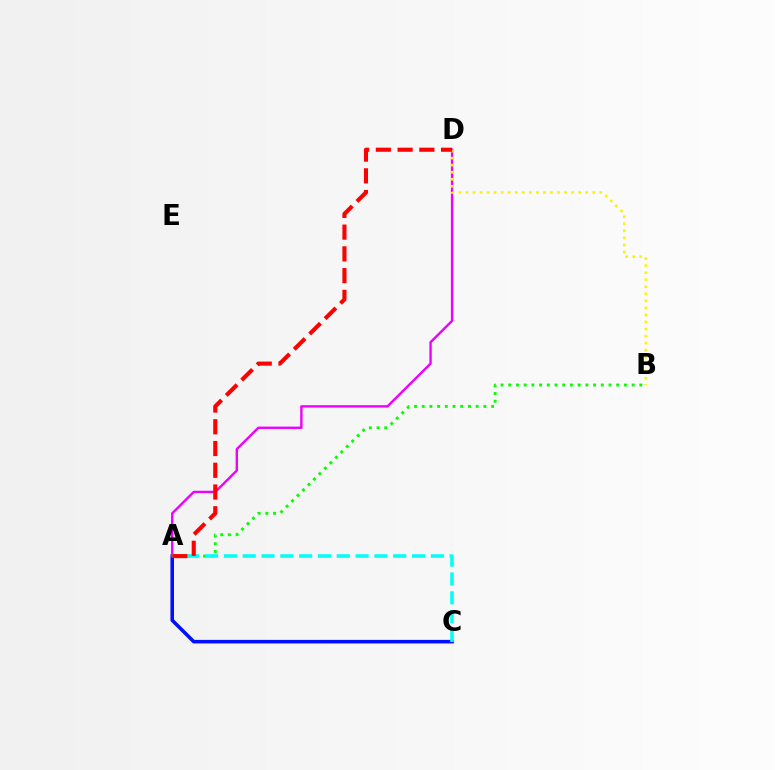{('A', 'B'): [{'color': '#08ff00', 'line_style': 'dotted', 'thickness': 2.09}], ('A', 'C'): [{'color': '#0010ff', 'line_style': 'solid', 'thickness': 2.56}, {'color': '#00fff6', 'line_style': 'dashed', 'thickness': 2.56}], ('A', 'D'): [{'color': '#ee00ff', 'line_style': 'solid', 'thickness': 1.72}, {'color': '#ff0000', 'line_style': 'dashed', 'thickness': 2.95}], ('B', 'D'): [{'color': '#fcf500', 'line_style': 'dotted', 'thickness': 1.91}]}